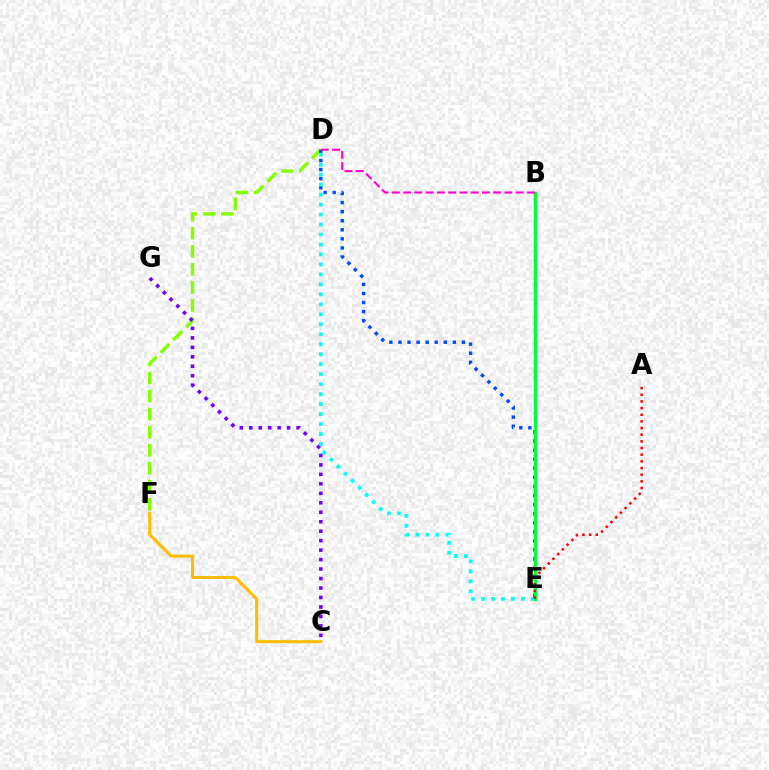{('D', 'F'): [{'color': '#84ff00', 'line_style': 'dashed', 'thickness': 2.45}], ('C', 'G'): [{'color': '#7200ff', 'line_style': 'dotted', 'thickness': 2.57}], ('D', 'E'): [{'color': '#004bff', 'line_style': 'dotted', 'thickness': 2.46}, {'color': '#00fff6', 'line_style': 'dotted', 'thickness': 2.71}], ('C', 'F'): [{'color': '#ffbd00', 'line_style': 'solid', 'thickness': 2.18}], ('B', 'E'): [{'color': '#00ff39', 'line_style': 'solid', 'thickness': 2.51}], ('A', 'E'): [{'color': '#ff0000', 'line_style': 'dotted', 'thickness': 1.81}], ('B', 'D'): [{'color': '#ff00cf', 'line_style': 'dashed', 'thickness': 1.53}]}